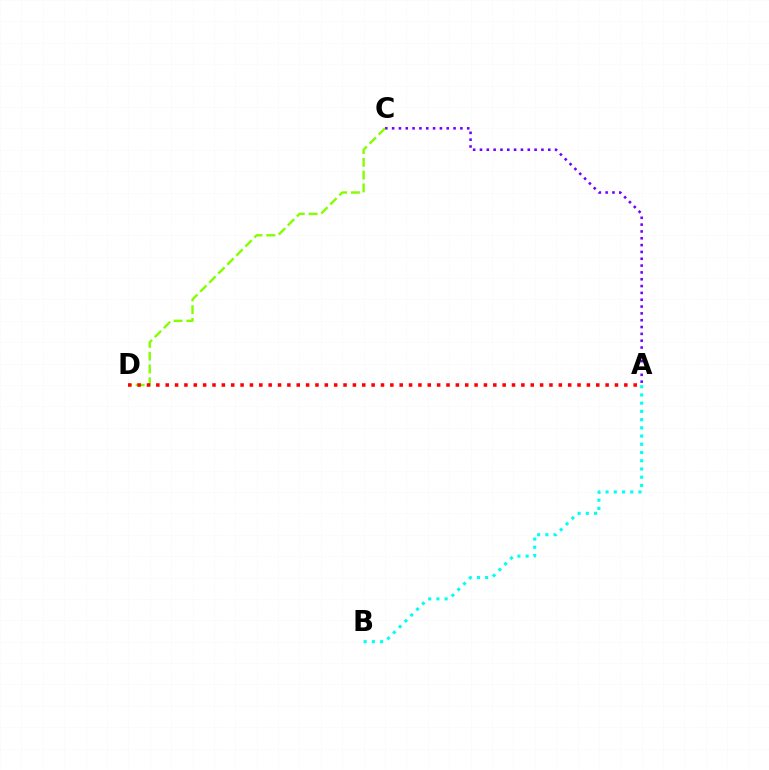{('A', 'B'): [{'color': '#00fff6', 'line_style': 'dotted', 'thickness': 2.23}], ('A', 'C'): [{'color': '#7200ff', 'line_style': 'dotted', 'thickness': 1.86}], ('C', 'D'): [{'color': '#84ff00', 'line_style': 'dashed', 'thickness': 1.74}], ('A', 'D'): [{'color': '#ff0000', 'line_style': 'dotted', 'thickness': 2.54}]}